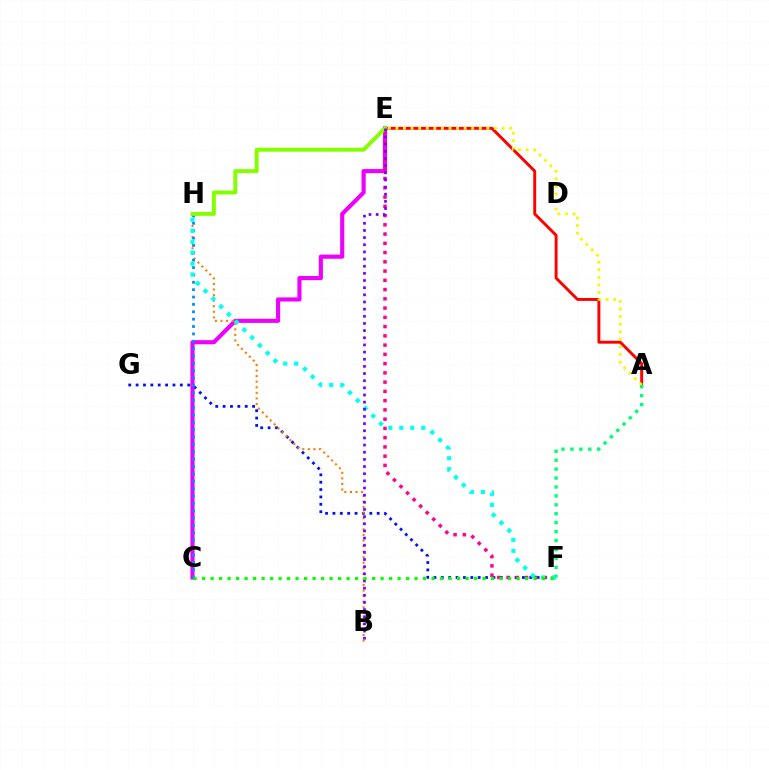{('A', 'E'): [{'color': '#ff0000', 'line_style': 'solid', 'thickness': 2.1}, {'color': '#fcf500', 'line_style': 'dotted', 'thickness': 2.06}], ('F', 'G'): [{'color': '#0010ff', 'line_style': 'dotted', 'thickness': 2.0}], ('C', 'E'): [{'color': '#ee00ff', 'line_style': 'solid', 'thickness': 2.98}], ('E', 'F'): [{'color': '#ff0094', 'line_style': 'dotted', 'thickness': 2.51}], ('B', 'H'): [{'color': '#ff7c00', 'line_style': 'dotted', 'thickness': 1.51}], ('C', 'H'): [{'color': '#008cff', 'line_style': 'dotted', 'thickness': 2.0}], ('F', 'H'): [{'color': '#00fff6', 'line_style': 'dotted', 'thickness': 2.98}], ('E', 'H'): [{'color': '#84ff00', 'line_style': 'solid', 'thickness': 2.84}], ('B', 'E'): [{'color': '#7200ff', 'line_style': 'dotted', 'thickness': 1.94}], ('C', 'F'): [{'color': '#08ff00', 'line_style': 'dotted', 'thickness': 2.31}], ('A', 'F'): [{'color': '#00ff74', 'line_style': 'dotted', 'thickness': 2.43}]}